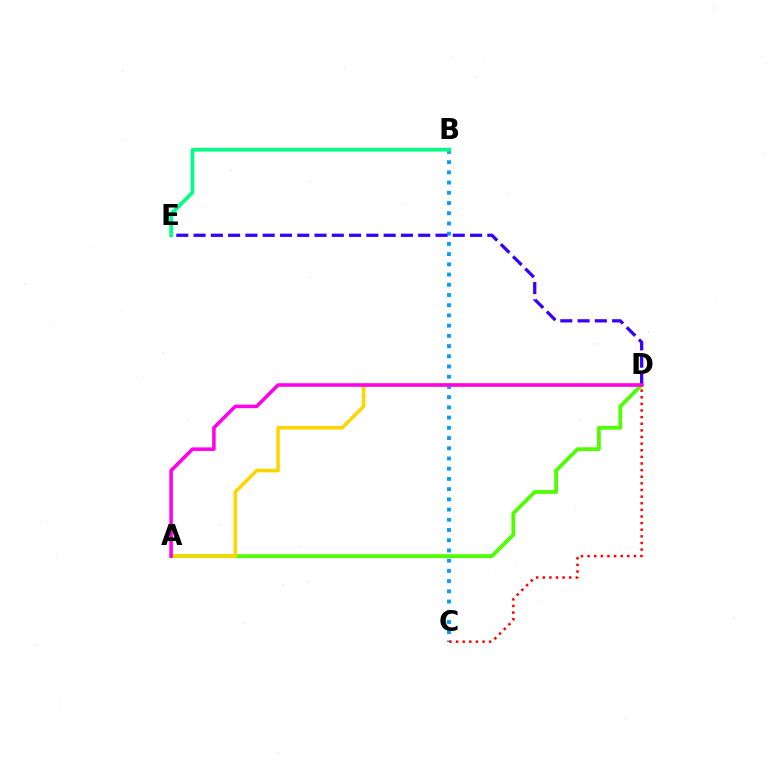{('A', 'D'): [{'color': '#4fff00', 'line_style': 'solid', 'thickness': 2.71}, {'color': '#ffd500', 'line_style': 'solid', 'thickness': 2.55}, {'color': '#ff00ed', 'line_style': 'solid', 'thickness': 2.55}], ('B', 'C'): [{'color': '#009eff', 'line_style': 'dotted', 'thickness': 2.78}], ('B', 'E'): [{'color': '#00ff86', 'line_style': 'solid', 'thickness': 2.65}], ('D', 'E'): [{'color': '#3700ff', 'line_style': 'dashed', 'thickness': 2.35}], ('C', 'D'): [{'color': '#ff0000', 'line_style': 'dotted', 'thickness': 1.8}]}